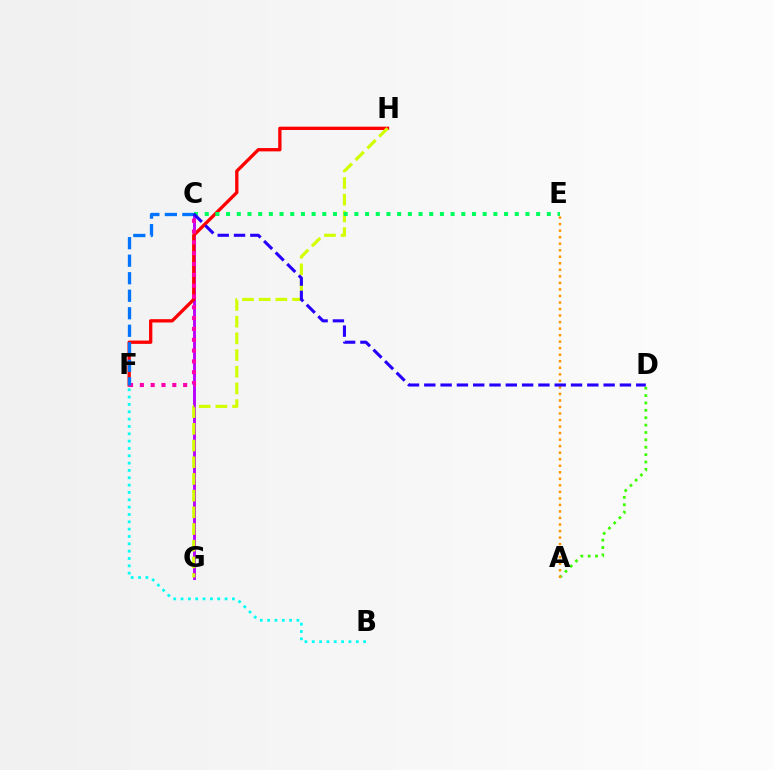{('C', 'G'): [{'color': '#b900ff', 'line_style': 'solid', 'thickness': 2.09}], ('A', 'D'): [{'color': '#3dff00', 'line_style': 'dotted', 'thickness': 2.01}], ('F', 'H'): [{'color': '#ff0000', 'line_style': 'solid', 'thickness': 2.39}], ('G', 'H'): [{'color': '#d1ff00', 'line_style': 'dashed', 'thickness': 2.27}], ('B', 'F'): [{'color': '#00fff6', 'line_style': 'dotted', 'thickness': 1.99}], ('C', 'E'): [{'color': '#00ff5c', 'line_style': 'dotted', 'thickness': 2.9}], ('C', 'F'): [{'color': '#ff00ac', 'line_style': 'dotted', 'thickness': 2.94}, {'color': '#0074ff', 'line_style': 'dashed', 'thickness': 2.38}], ('A', 'E'): [{'color': '#ff9400', 'line_style': 'dotted', 'thickness': 1.77}], ('C', 'D'): [{'color': '#2500ff', 'line_style': 'dashed', 'thickness': 2.21}]}